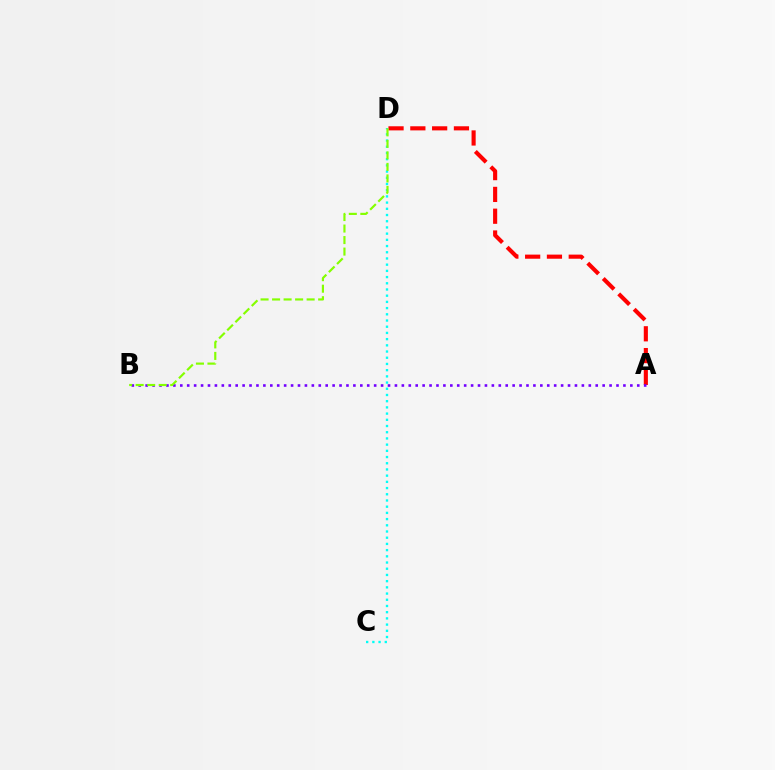{('C', 'D'): [{'color': '#00fff6', 'line_style': 'dotted', 'thickness': 1.69}], ('A', 'D'): [{'color': '#ff0000', 'line_style': 'dashed', 'thickness': 2.96}], ('A', 'B'): [{'color': '#7200ff', 'line_style': 'dotted', 'thickness': 1.88}], ('B', 'D'): [{'color': '#84ff00', 'line_style': 'dashed', 'thickness': 1.56}]}